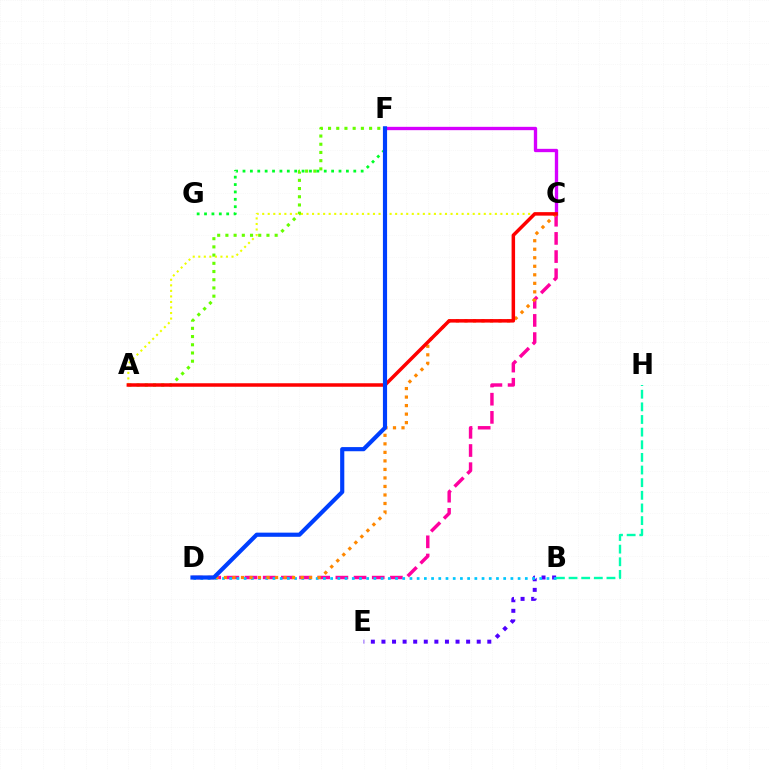{('B', 'E'): [{'color': '#4f00ff', 'line_style': 'dotted', 'thickness': 2.88}], ('C', 'D'): [{'color': '#ff00a0', 'line_style': 'dashed', 'thickness': 2.47}, {'color': '#ff8800', 'line_style': 'dotted', 'thickness': 2.32}], ('A', 'F'): [{'color': '#66ff00', 'line_style': 'dotted', 'thickness': 2.23}], ('C', 'F'): [{'color': '#d600ff', 'line_style': 'solid', 'thickness': 2.4}], ('B', 'H'): [{'color': '#00ffaf', 'line_style': 'dashed', 'thickness': 1.72}], ('B', 'D'): [{'color': '#00c7ff', 'line_style': 'dotted', 'thickness': 1.96}], ('A', 'C'): [{'color': '#eeff00', 'line_style': 'dotted', 'thickness': 1.51}, {'color': '#ff0000', 'line_style': 'solid', 'thickness': 2.52}], ('F', 'G'): [{'color': '#00ff27', 'line_style': 'dotted', 'thickness': 2.01}], ('D', 'F'): [{'color': '#003fff', 'line_style': 'solid', 'thickness': 2.99}]}